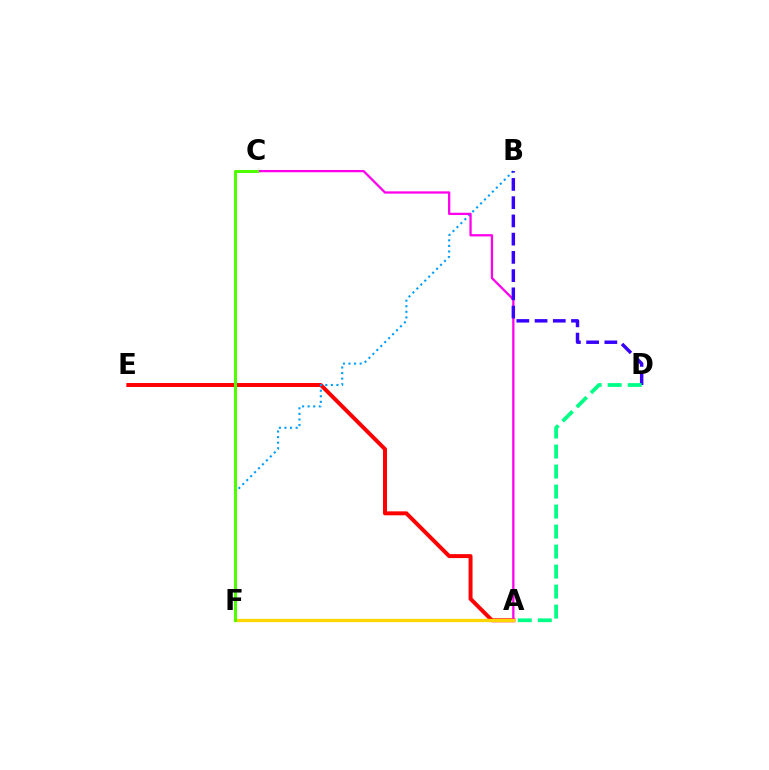{('A', 'E'): [{'color': '#ff0000', 'line_style': 'solid', 'thickness': 2.85}], ('B', 'F'): [{'color': '#009eff', 'line_style': 'dotted', 'thickness': 1.51}], ('A', 'C'): [{'color': '#ff00ed', 'line_style': 'solid', 'thickness': 1.64}], ('A', 'F'): [{'color': '#ffd500', 'line_style': 'solid', 'thickness': 2.37}], ('B', 'D'): [{'color': '#3700ff', 'line_style': 'dashed', 'thickness': 2.48}], ('A', 'D'): [{'color': '#00ff86', 'line_style': 'dashed', 'thickness': 2.72}], ('C', 'F'): [{'color': '#4fff00', 'line_style': 'solid', 'thickness': 2.18}]}